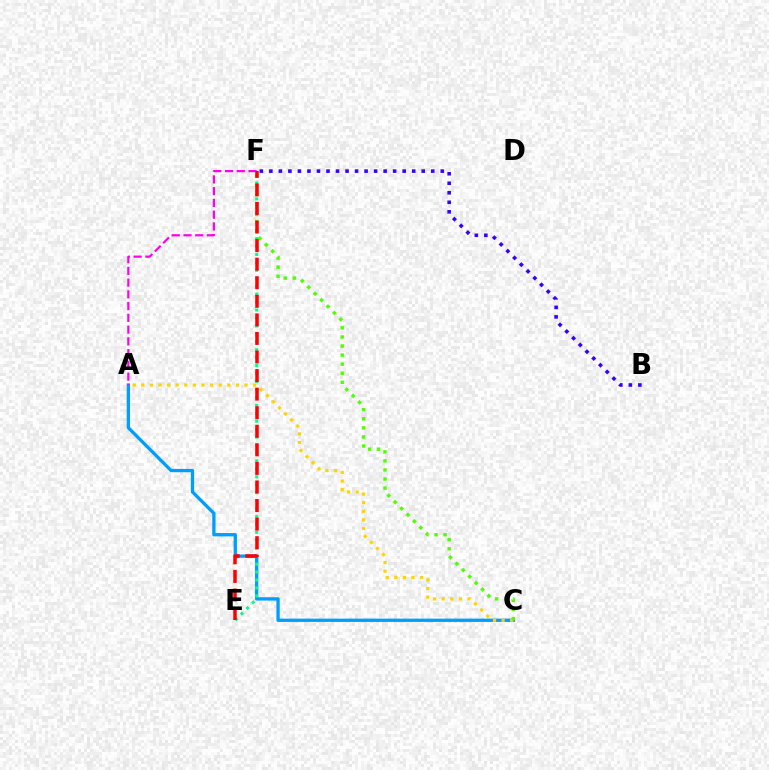{('A', 'C'): [{'color': '#009eff', 'line_style': 'solid', 'thickness': 2.38}, {'color': '#ffd500', 'line_style': 'dotted', 'thickness': 2.34}], ('E', 'F'): [{'color': '#00ff86', 'line_style': 'dotted', 'thickness': 2.16}, {'color': '#ff0000', 'line_style': 'dashed', 'thickness': 2.52}], ('C', 'F'): [{'color': '#4fff00', 'line_style': 'dotted', 'thickness': 2.46}], ('A', 'F'): [{'color': '#ff00ed', 'line_style': 'dashed', 'thickness': 1.6}], ('B', 'F'): [{'color': '#3700ff', 'line_style': 'dotted', 'thickness': 2.59}]}